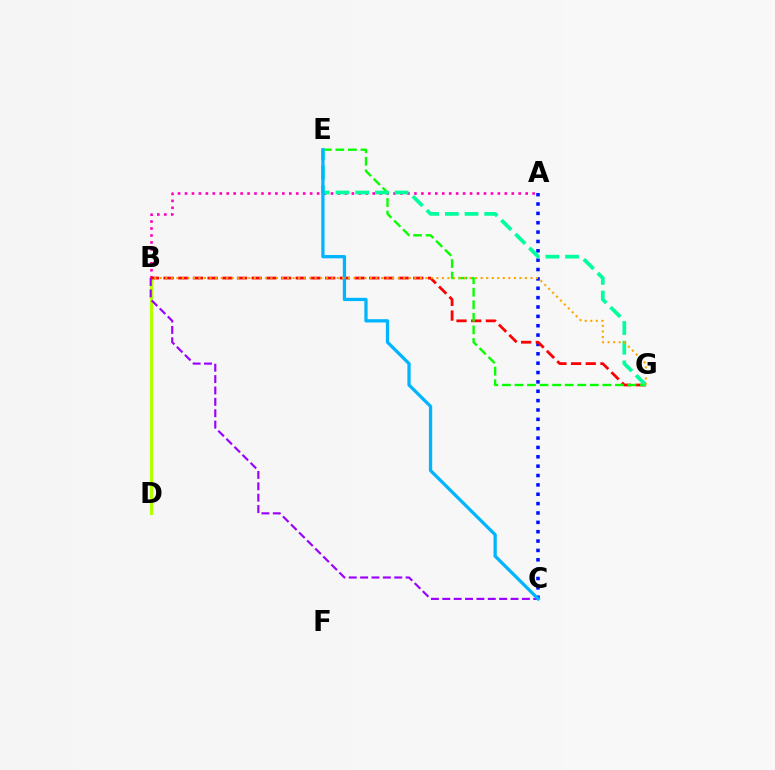{('A', 'C'): [{'color': '#0010ff', 'line_style': 'dotted', 'thickness': 2.54}], ('B', 'D'): [{'color': '#b3ff00', 'line_style': 'solid', 'thickness': 2.25}], ('A', 'B'): [{'color': '#ff00bd', 'line_style': 'dotted', 'thickness': 1.89}], ('B', 'G'): [{'color': '#ff0000', 'line_style': 'dashed', 'thickness': 2.0}, {'color': '#ffa500', 'line_style': 'dotted', 'thickness': 1.5}], ('E', 'G'): [{'color': '#08ff00', 'line_style': 'dashed', 'thickness': 1.71}, {'color': '#00ff9d', 'line_style': 'dashed', 'thickness': 2.68}], ('B', 'C'): [{'color': '#9b00ff', 'line_style': 'dashed', 'thickness': 1.55}], ('C', 'E'): [{'color': '#00b5ff', 'line_style': 'solid', 'thickness': 2.35}]}